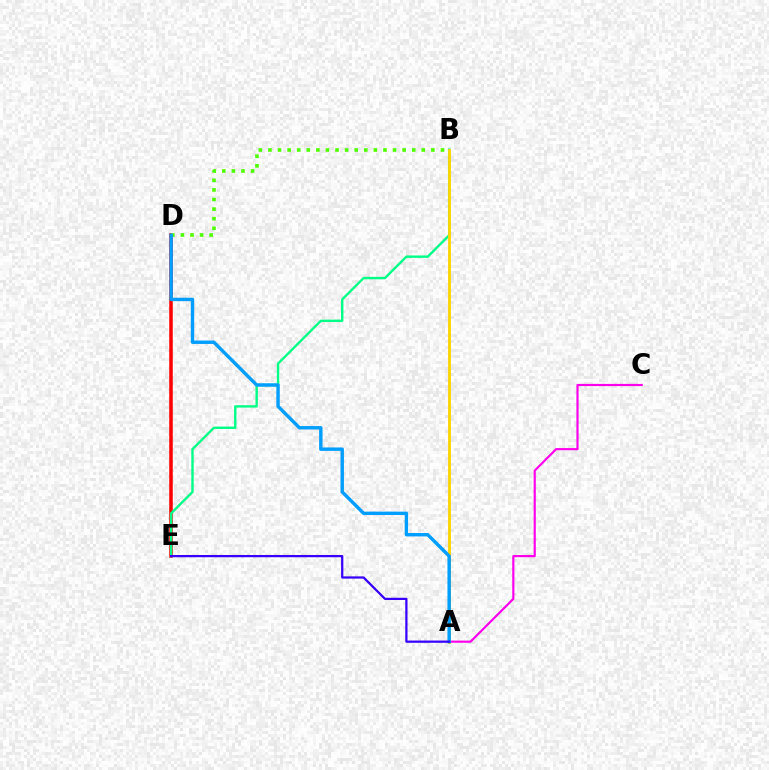{('D', 'E'): [{'color': '#ff0000', 'line_style': 'solid', 'thickness': 2.54}], ('B', 'E'): [{'color': '#00ff86', 'line_style': 'solid', 'thickness': 1.73}], ('B', 'D'): [{'color': '#4fff00', 'line_style': 'dotted', 'thickness': 2.6}], ('A', 'B'): [{'color': '#ffd500', 'line_style': 'solid', 'thickness': 2.06}], ('A', 'C'): [{'color': '#ff00ed', 'line_style': 'solid', 'thickness': 1.57}], ('A', 'D'): [{'color': '#009eff', 'line_style': 'solid', 'thickness': 2.45}], ('A', 'E'): [{'color': '#3700ff', 'line_style': 'solid', 'thickness': 1.61}]}